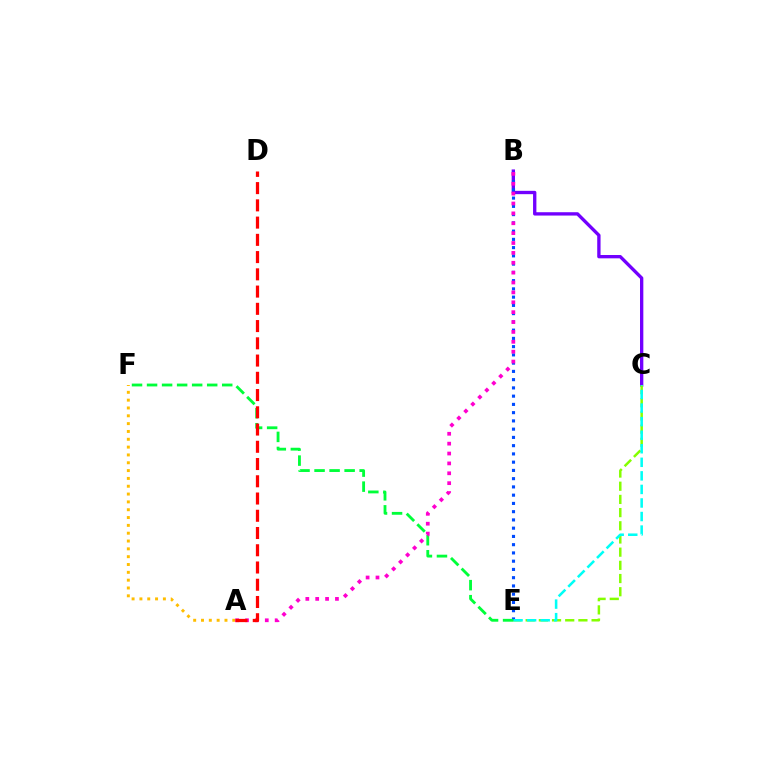{('B', 'C'): [{'color': '#7200ff', 'line_style': 'solid', 'thickness': 2.4}], ('C', 'E'): [{'color': '#84ff00', 'line_style': 'dashed', 'thickness': 1.79}, {'color': '#00fff6', 'line_style': 'dashed', 'thickness': 1.84}], ('B', 'E'): [{'color': '#004bff', 'line_style': 'dotted', 'thickness': 2.24}], ('A', 'F'): [{'color': '#ffbd00', 'line_style': 'dotted', 'thickness': 2.13}], ('E', 'F'): [{'color': '#00ff39', 'line_style': 'dashed', 'thickness': 2.04}], ('A', 'B'): [{'color': '#ff00cf', 'line_style': 'dotted', 'thickness': 2.68}], ('A', 'D'): [{'color': '#ff0000', 'line_style': 'dashed', 'thickness': 2.34}]}